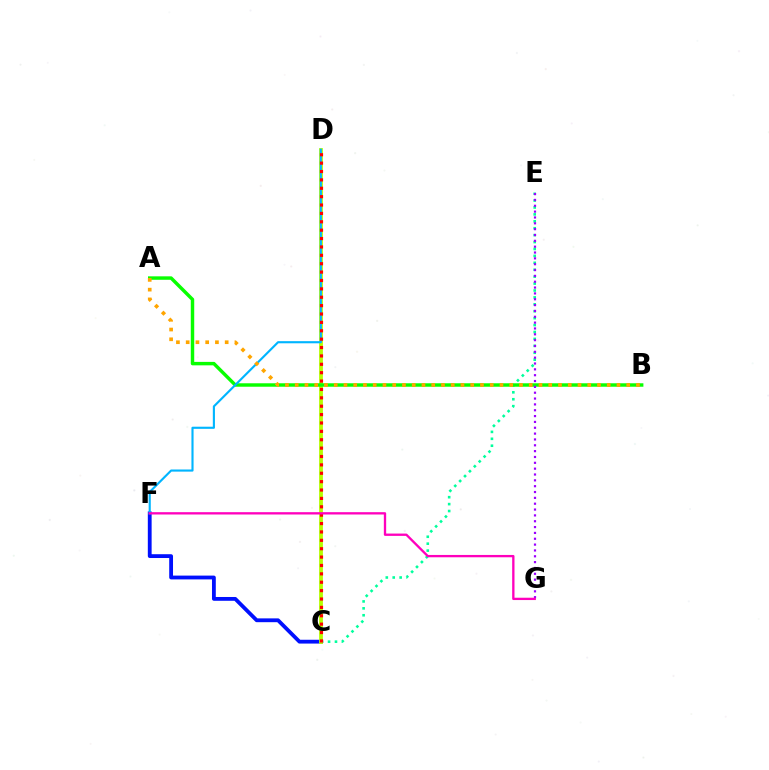{('C', 'E'): [{'color': '#00ff9d', 'line_style': 'dotted', 'thickness': 1.88}], ('C', 'F'): [{'color': '#0010ff', 'line_style': 'solid', 'thickness': 2.74}], ('C', 'D'): [{'color': '#b3ff00', 'line_style': 'solid', 'thickness': 2.74}, {'color': '#ff0000', 'line_style': 'dotted', 'thickness': 2.28}], ('A', 'B'): [{'color': '#08ff00', 'line_style': 'solid', 'thickness': 2.48}, {'color': '#ffa500', 'line_style': 'dotted', 'thickness': 2.65}], ('D', 'F'): [{'color': '#00b5ff', 'line_style': 'solid', 'thickness': 1.54}], ('E', 'G'): [{'color': '#9b00ff', 'line_style': 'dotted', 'thickness': 1.59}], ('F', 'G'): [{'color': '#ff00bd', 'line_style': 'solid', 'thickness': 1.68}]}